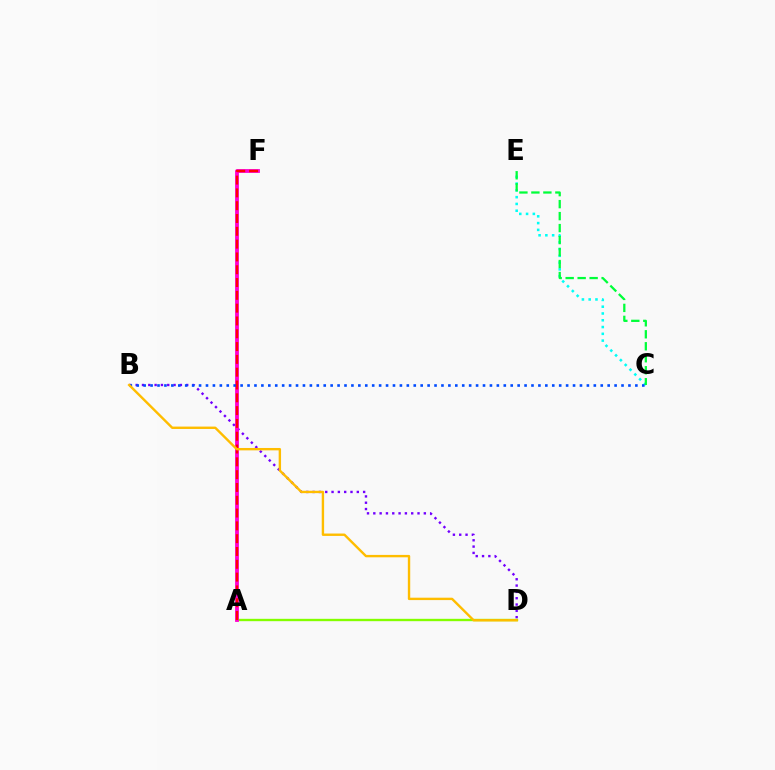{('B', 'D'): [{'color': '#7200ff', 'line_style': 'dotted', 'thickness': 1.72}, {'color': '#ffbd00', 'line_style': 'solid', 'thickness': 1.72}], ('A', 'D'): [{'color': '#84ff00', 'line_style': 'solid', 'thickness': 1.71}], ('A', 'F'): [{'color': '#ff00cf', 'line_style': 'solid', 'thickness': 2.74}, {'color': '#ff0000', 'line_style': 'dashed', 'thickness': 1.74}], ('C', 'E'): [{'color': '#00fff6', 'line_style': 'dotted', 'thickness': 1.84}, {'color': '#00ff39', 'line_style': 'dashed', 'thickness': 1.63}], ('B', 'C'): [{'color': '#004bff', 'line_style': 'dotted', 'thickness': 1.88}]}